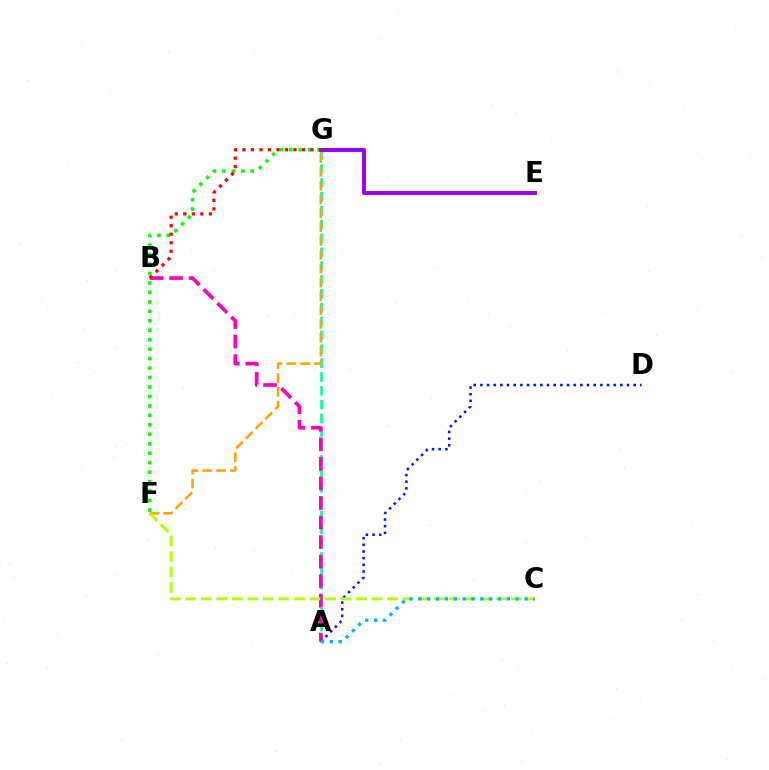{('A', 'G'): [{'color': '#00ff9d', 'line_style': 'dashed', 'thickness': 1.88}], ('A', 'B'): [{'color': '#ff00bd', 'line_style': 'dashed', 'thickness': 2.65}], ('F', 'G'): [{'color': '#08ff00', 'line_style': 'dotted', 'thickness': 2.57}, {'color': '#ffa500', 'line_style': 'dashed', 'thickness': 1.88}], ('E', 'G'): [{'color': '#9b00ff', 'line_style': 'solid', 'thickness': 2.84}], ('B', 'G'): [{'color': '#ff0000', 'line_style': 'dotted', 'thickness': 2.31}], ('A', 'D'): [{'color': '#0010ff', 'line_style': 'dotted', 'thickness': 1.81}], ('C', 'F'): [{'color': '#b3ff00', 'line_style': 'dashed', 'thickness': 2.11}], ('A', 'C'): [{'color': '#00b5ff', 'line_style': 'dotted', 'thickness': 2.4}]}